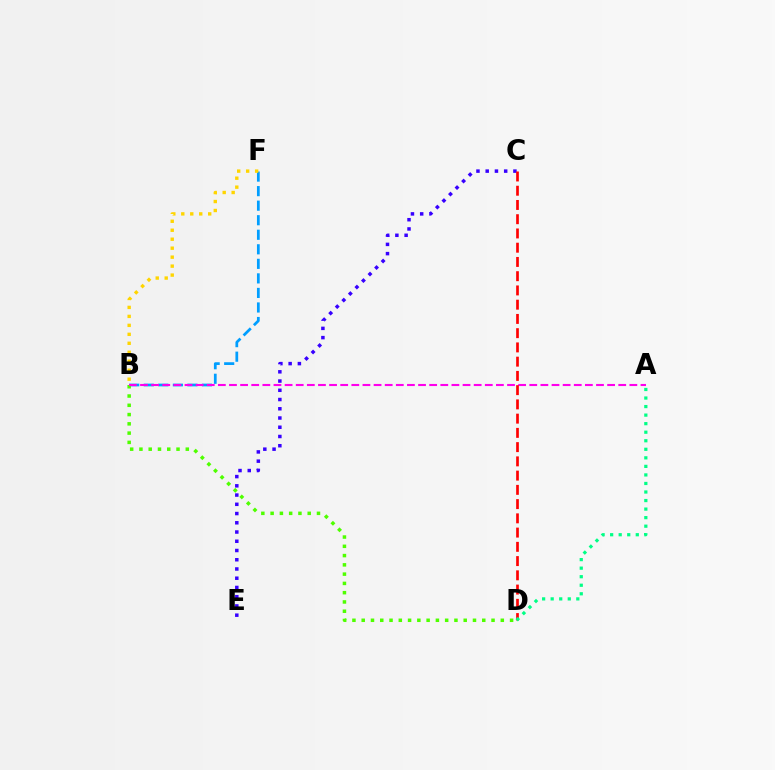{('B', 'F'): [{'color': '#009eff', 'line_style': 'dashed', 'thickness': 1.98}, {'color': '#ffd500', 'line_style': 'dotted', 'thickness': 2.44}], ('B', 'D'): [{'color': '#4fff00', 'line_style': 'dotted', 'thickness': 2.52}], ('A', 'B'): [{'color': '#ff00ed', 'line_style': 'dashed', 'thickness': 1.51}], ('C', 'E'): [{'color': '#3700ff', 'line_style': 'dotted', 'thickness': 2.51}], ('C', 'D'): [{'color': '#ff0000', 'line_style': 'dashed', 'thickness': 1.94}], ('A', 'D'): [{'color': '#00ff86', 'line_style': 'dotted', 'thickness': 2.32}]}